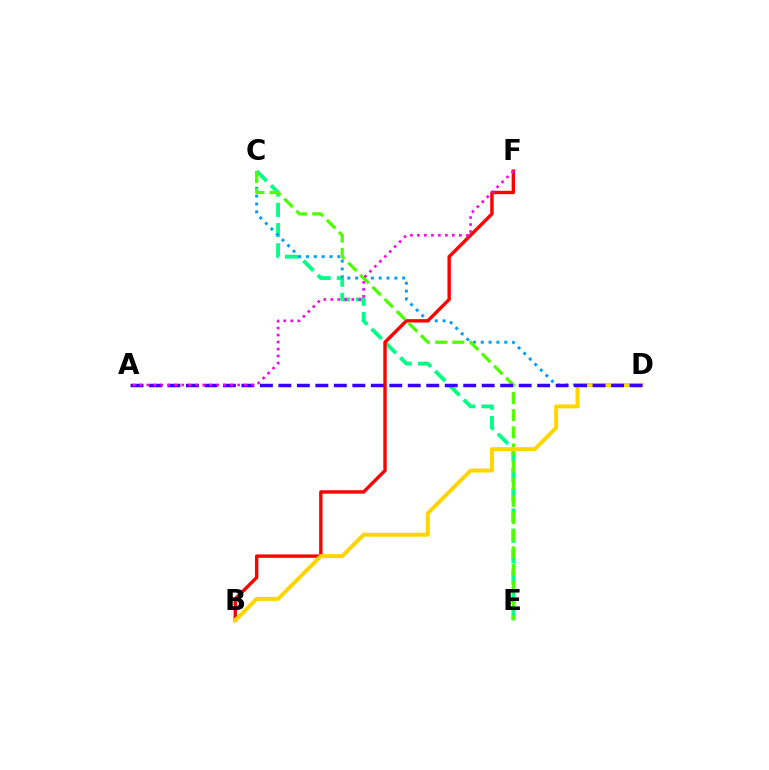{('C', 'E'): [{'color': '#00ff86', 'line_style': 'dashed', 'thickness': 2.75}, {'color': '#4fff00', 'line_style': 'dashed', 'thickness': 2.33}], ('C', 'D'): [{'color': '#009eff', 'line_style': 'dotted', 'thickness': 2.13}], ('B', 'F'): [{'color': '#ff0000', 'line_style': 'solid', 'thickness': 2.44}], ('B', 'D'): [{'color': '#ffd500', 'line_style': 'solid', 'thickness': 2.86}], ('A', 'D'): [{'color': '#3700ff', 'line_style': 'dashed', 'thickness': 2.51}], ('A', 'F'): [{'color': '#ff00ed', 'line_style': 'dotted', 'thickness': 1.9}]}